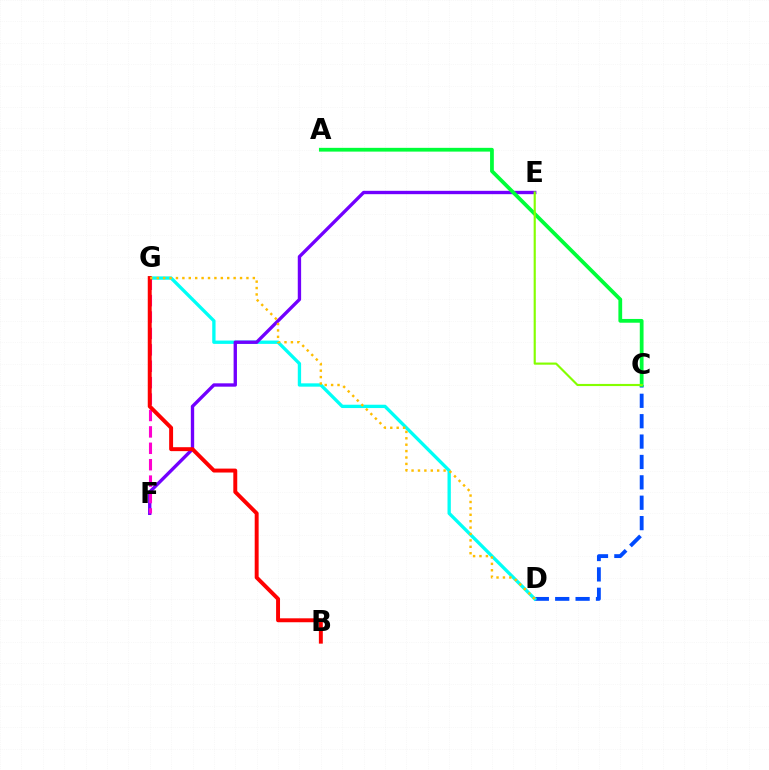{('C', 'D'): [{'color': '#004bff', 'line_style': 'dashed', 'thickness': 2.77}], ('D', 'G'): [{'color': '#00fff6', 'line_style': 'solid', 'thickness': 2.39}, {'color': '#ffbd00', 'line_style': 'dotted', 'thickness': 1.74}], ('E', 'F'): [{'color': '#7200ff', 'line_style': 'solid', 'thickness': 2.41}], ('A', 'C'): [{'color': '#00ff39', 'line_style': 'solid', 'thickness': 2.71}], ('F', 'G'): [{'color': '#ff00cf', 'line_style': 'dashed', 'thickness': 2.23}], ('B', 'G'): [{'color': '#ff0000', 'line_style': 'solid', 'thickness': 2.83}], ('C', 'E'): [{'color': '#84ff00', 'line_style': 'solid', 'thickness': 1.55}]}